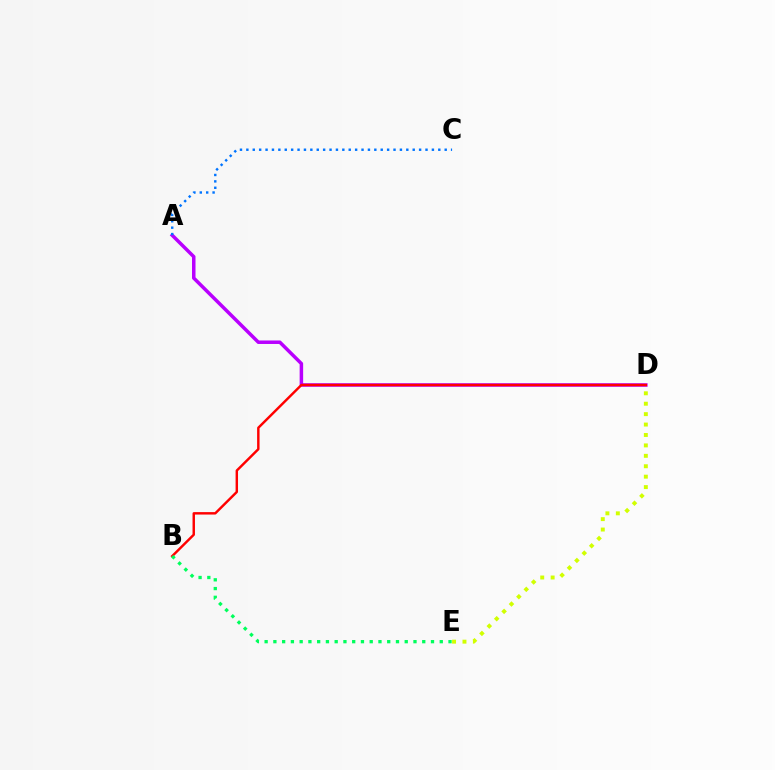{('A', 'D'): [{'color': '#b900ff', 'line_style': 'solid', 'thickness': 2.52}], ('B', 'D'): [{'color': '#ff0000', 'line_style': 'solid', 'thickness': 1.75}], ('D', 'E'): [{'color': '#d1ff00', 'line_style': 'dotted', 'thickness': 2.83}], ('B', 'E'): [{'color': '#00ff5c', 'line_style': 'dotted', 'thickness': 2.38}], ('A', 'C'): [{'color': '#0074ff', 'line_style': 'dotted', 'thickness': 1.74}]}